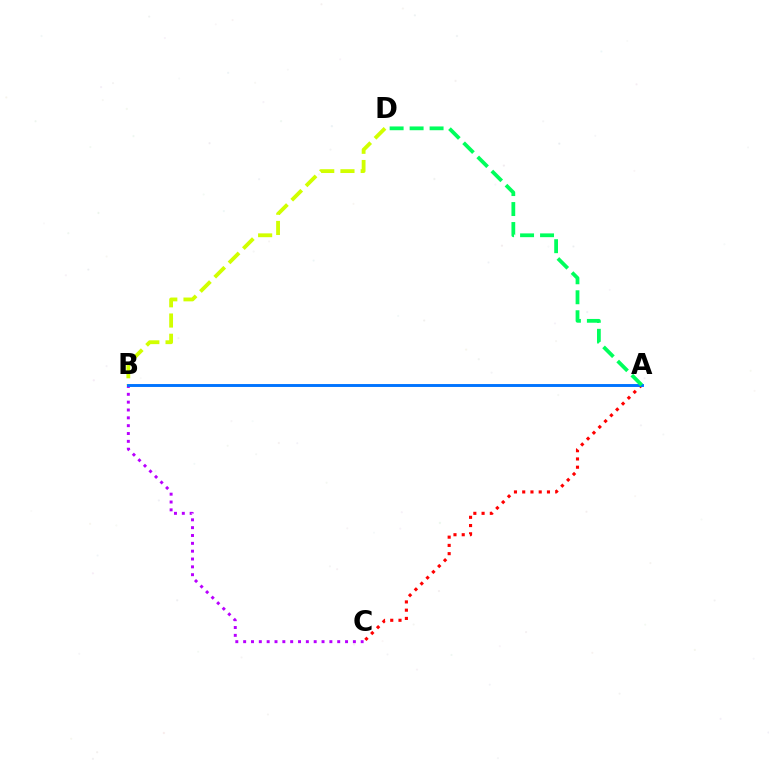{('A', 'C'): [{'color': '#ff0000', 'line_style': 'dotted', 'thickness': 2.24}], ('B', 'C'): [{'color': '#b900ff', 'line_style': 'dotted', 'thickness': 2.13}], ('B', 'D'): [{'color': '#d1ff00', 'line_style': 'dashed', 'thickness': 2.75}], ('A', 'B'): [{'color': '#0074ff', 'line_style': 'solid', 'thickness': 2.1}], ('A', 'D'): [{'color': '#00ff5c', 'line_style': 'dashed', 'thickness': 2.71}]}